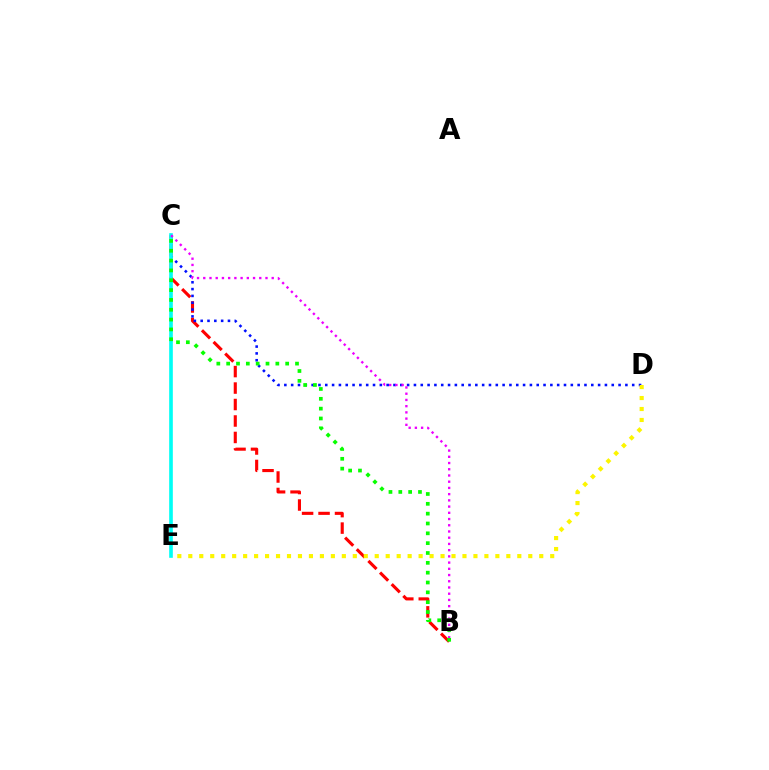{('B', 'C'): [{'color': '#ff0000', 'line_style': 'dashed', 'thickness': 2.24}, {'color': '#ee00ff', 'line_style': 'dotted', 'thickness': 1.69}, {'color': '#08ff00', 'line_style': 'dotted', 'thickness': 2.67}], ('C', 'D'): [{'color': '#0010ff', 'line_style': 'dotted', 'thickness': 1.85}], ('C', 'E'): [{'color': '#00fff6', 'line_style': 'solid', 'thickness': 2.63}], ('D', 'E'): [{'color': '#fcf500', 'line_style': 'dotted', 'thickness': 2.98}]}